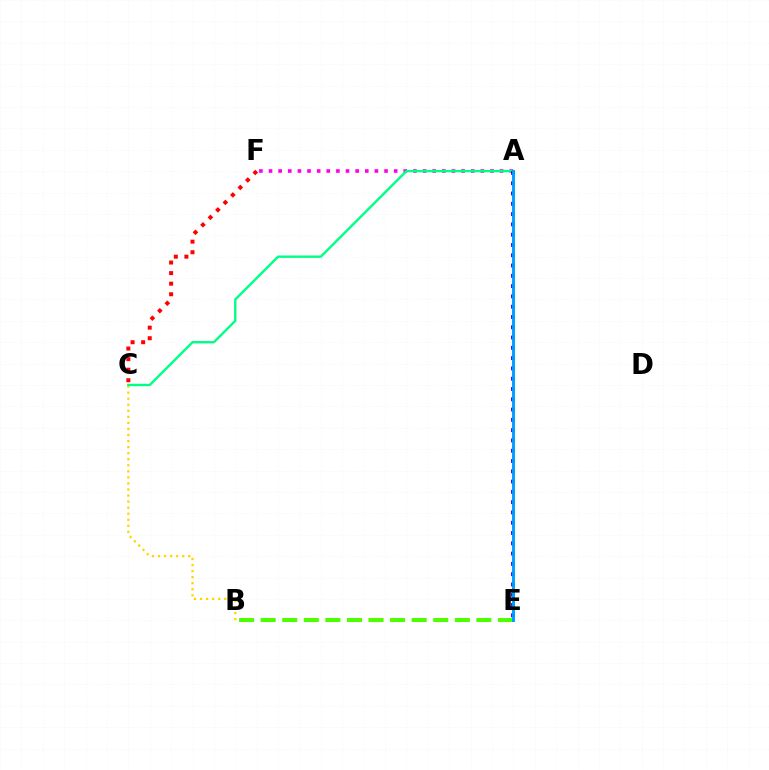{('A', 'F'): [{'color': '#ff00ed', 'line_style': 'dotted', 'thickness': 2.62}], ('B', 'E'): [{'color': '#4fff00', 'line_style': 'dashed', 'thickness': 2.93}], ('B', 'C'): [{'color': '#ffd500', 'line_style': 'dotted', 'thickness': 1.65}], ('A', 'C'): [{'color': '#00ff86', 'line_style': 'solid', 'thickness': 1.72}], ('A', 'E'): [{'color': '#3700ff', 'line_style': 'dotted', 'thickness': 2.8}, {'color': '#009eff', 'line_style': 'solid', 'thickness': 2.1}], ('C', 'F'): [{'color': '#ff0000', 'line_style': 'dotted', 'thickness': 2.87}]}